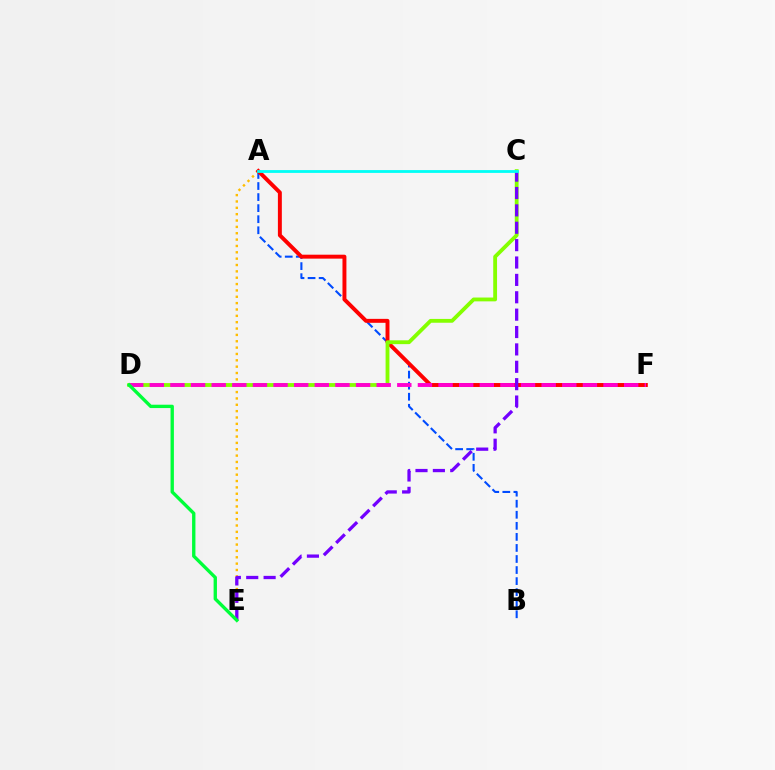{('A', 'E'): [{'color': '#ffbd00', 'line_style': 'dotted', 'thickness': 1.73}], ('A', 'B'): [{'color': '#004bff', 'line_style': 'dashed', 'thickness': 1.5}], ('A', 'F'): [{'color': '#ff0000', 'line_style': 'solid', 'thickness': 2.84}], ('C', 'D'): [{'color': '#84ff00', 'line_style': 'solid', 'thickness': 2.75}], ('D', 'F'): [{'color': '#ff00cf', 'line_style': 'dashed', 'thickness': 2.8}], ('C', 'E'): [{'color': '#7200ff', 'line_style': 'dashed', 'thickness': 2.36}], ('A', 'C'): [{'color': '#00fff6', 'line_style': 'solid', 'thickness': 2.02}], ('D', 'E'): [{'color': '#00ff39', 'line_style': 'solid', 'thickness': 2.41}]}